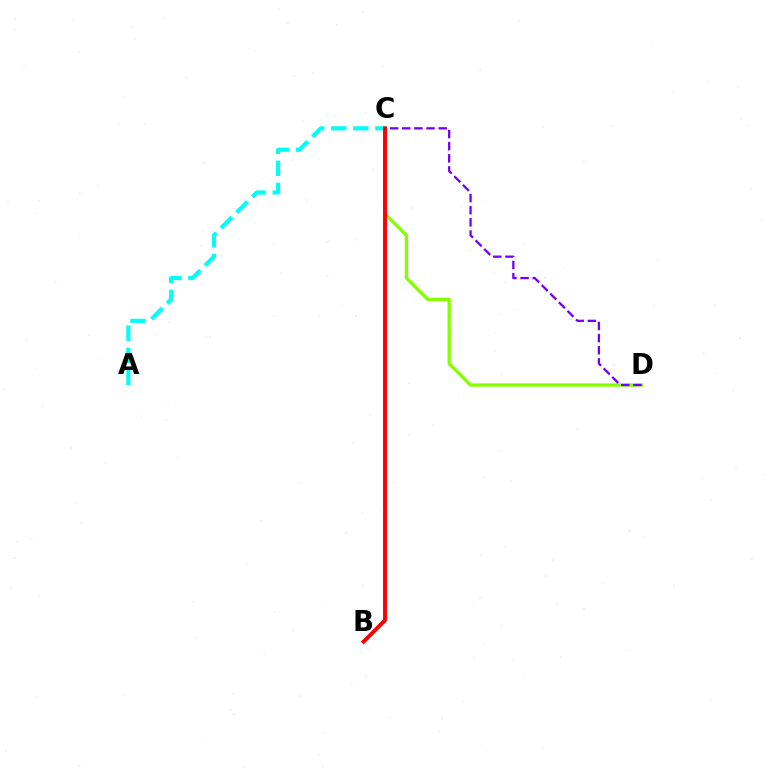{('A', 'C'): [{'color': '#00fff6', 'line_style': 'dashed', 'thickness': 2.99}], ('C', 'D'): [{'color': '#84ff00', 'line_style': 'solid', 'thickness': 2.38}, {'color': '#7200ff', 'line_style': 'dashed', 'thickness': 1.65}], ('B', 'C'): [{'color': '#ff0000', 'line_style': 'solid', 'thickness': 2.82}]}